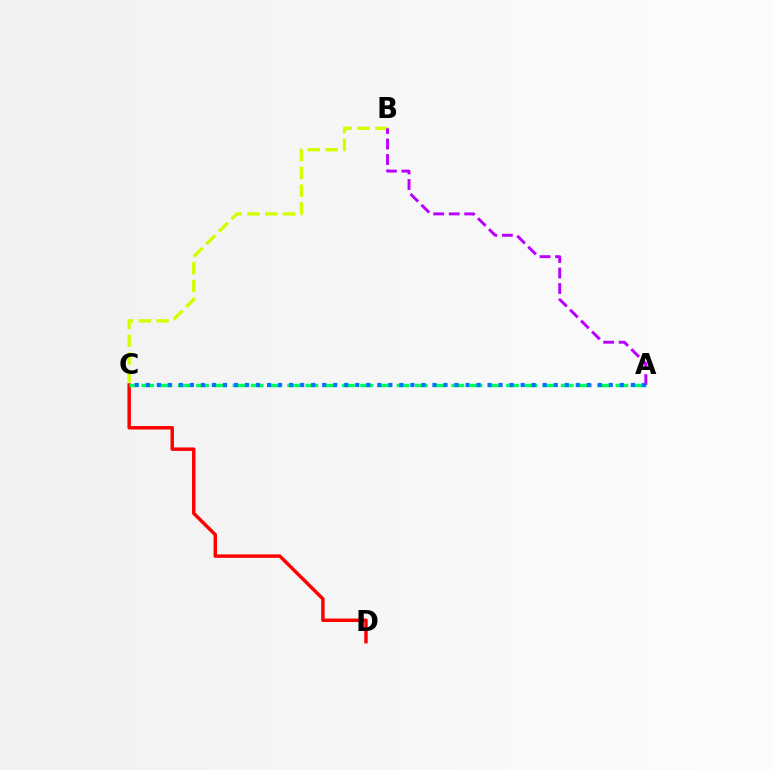{('C', 'D'): [{'color': '#ff0000', 'line_style': 'solid', 'thickness': 2.49}], ('A', 'C'): [{'color': '#00ff5c', 'line_style': 'dashed', 'thickness': 2.48}, {'color': '#0074ff', 'line_style': 'dotted', 'thickness': 3.0}], ('B', 'C'): [{'color': '#d1ff00', 'line_style': 'dashed', 'thickness': 2.42}], ('A', 'B'): [{'color': '#b900ff', 'line_style': 'dashed', 'thickness': 2.11}]}